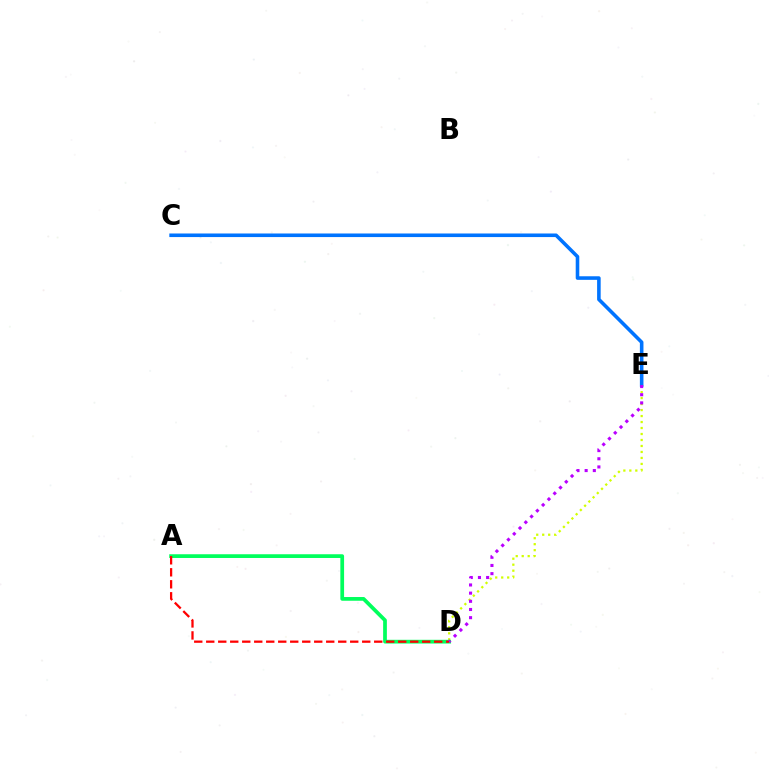{('D', 'E'): [{'color': '#d1ff00', 'line_style': 'dotted', 'thickness': 1.63}, {'color': '#b900ff', 'line_style': 'dotted', 'thickness': 2.22}], ('A', 'D'): [{'color': '#00ff5c', 'line_style': 'solid', 'thickness': 2.69}, {'color': '#ff0000', 'line_style': 'dashed', 'thickness': 1.63}], ('C', 'E'): [{'color': '#0074ff', 'line_style': 'solid', 'thickness': 2.58}]}